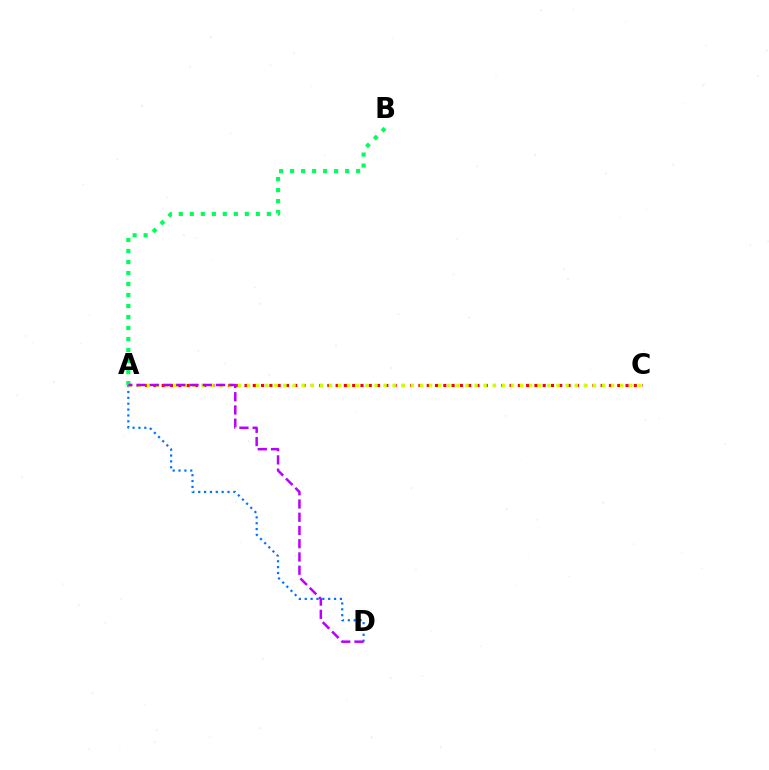{('A', 'C'): [{'color': '#ff0000', 'line_style': 'dotted', 'thickness': 2.25}, {'color': '#d1ff00', 'line_style': 'dotted', 'thickness': 2.47}], ('A', 'B'): [{'color': '#00ff5c', 'line_style': 'dotted', 'thickness': 2.99}], ('A', 'D'): [{'color': '#0074ff', 'line_style': 'dotted', 'thickness': 1.59}, {'color': '#b900ff', 'line_style': 'dashed', 'thickness': 1.8}]}